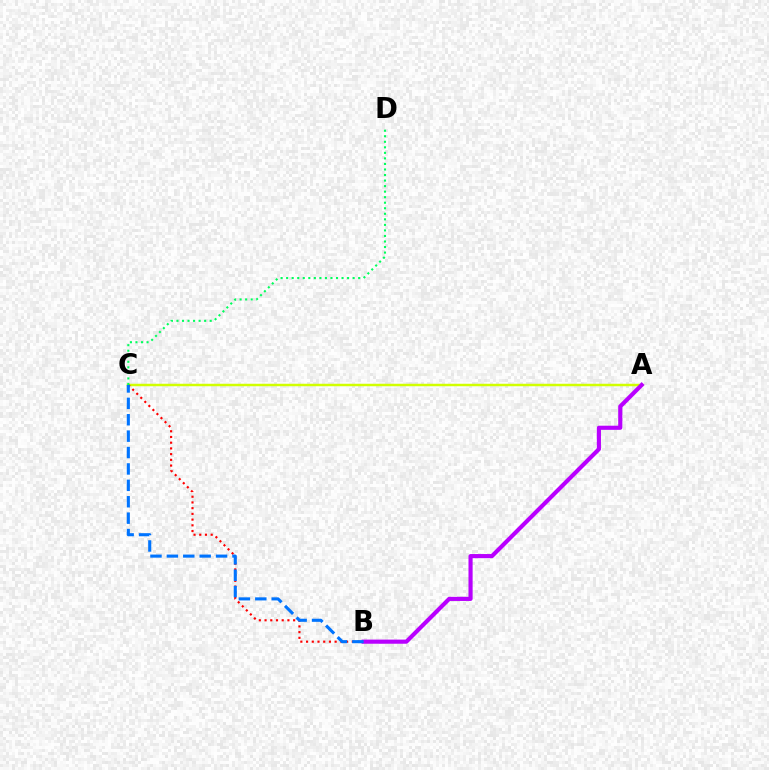{('A', 'C'): [{'color': '#d1ff00', 'line_style': 'solid', 'thickness': 1.78}], ('B', 'C'): [{'color': '#ff0000', 'line_style': 'dotted', 'thickness': 1.55}, {'color': '#0074ff', 'line_style': 'dashed', 'thickness': 2.23}], ('C', 'D'): [{'color': '#00ff5c', 'line_style': 'dotted', 'thickness': 1.51}], ('A', 'B'): [{'color': '#b900ff', 'line_style': 'solid', 'thickness': 2.98}]}